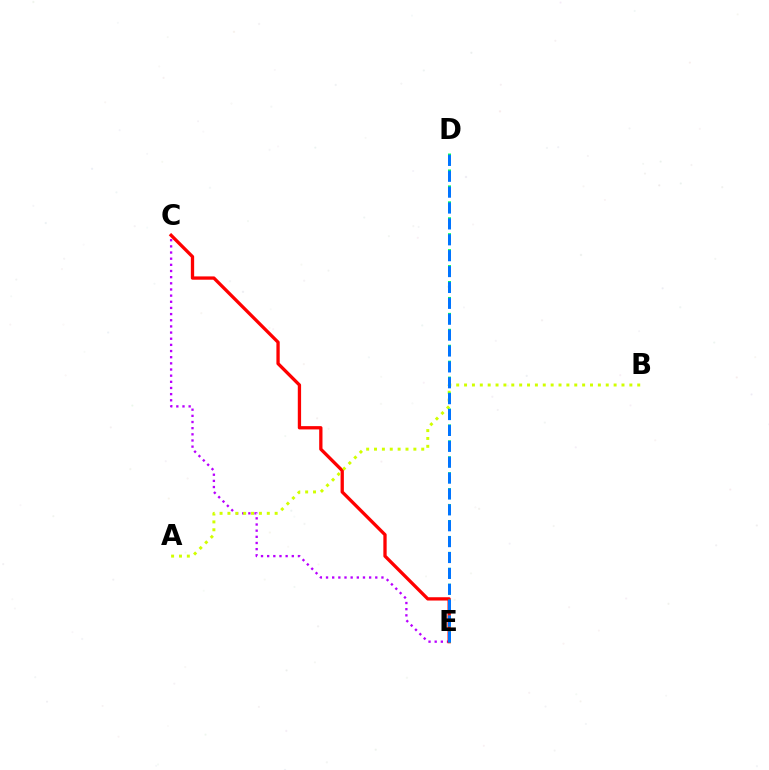{('C', 'E'): [{'color': '#b900ff', 'line_style': 'dotted', 'thickness': 1.67}, {'color': '#ff0000', 'line_style': 'solid', 'thickness': 2.38}], ('A', 'B'): [{'color': '#d1ff00', 'line_style': 'dotted', 'thickness': 2.14}], ('D', 'E'): [{'color': '#00ff5c', 'line_style': 'dotted', 'thickness': 2.16}, {'color': '#0074ff', 'line_style': 'dashed', 'thickness': 2.16}]}